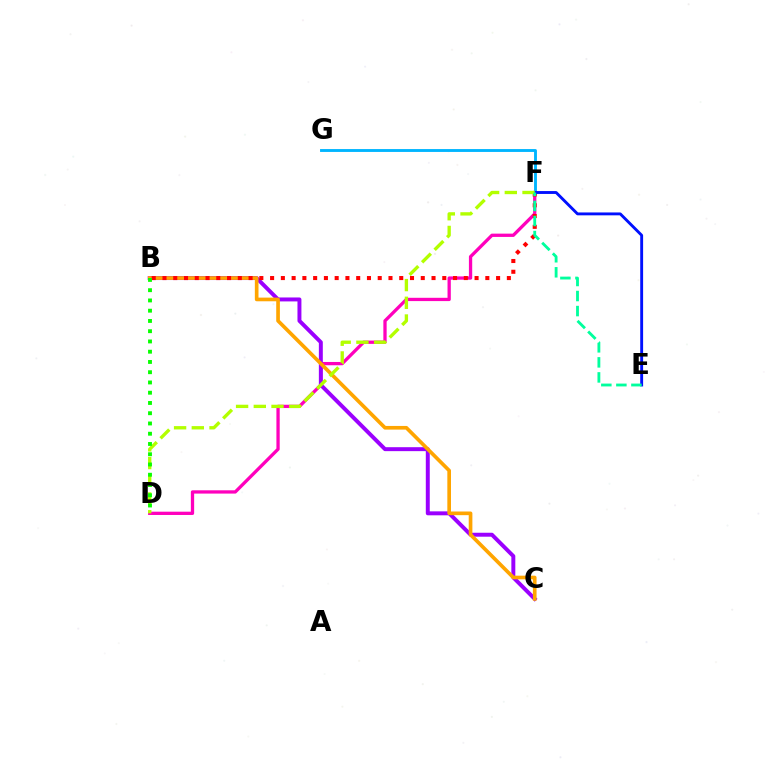{('D', 'F'): [{'color': '#ff00bd', 'line_style': 'solid', 'thickness': 2.37}, {'color': '#b3ff00', 'line_style': 'dashed', 'thickness': 2.41}], ('F', 'G'): [{'color': '#00b5ff', 'line_style': 'solid', 'thickness': 2.07}], ('B', 'C'): [{'color': '#9b00ff', 'line_style': 'solid', 'thickness': 2.84}, {'color': '#ffa500', 'line_style': 'solid', 'thickness': 2.64}], ('B', 'F'): [{'color': '#ff0000', 'line_style': 'dotted', 'thickness': 2.92}], ('E', 'F'): [{'color': '#0010ff', 'line_style': 'solid', 'thickness': 2.07}, {'color': '#00ff9d', 'line_style': 'dashed', 'thickness': 2.04}], ('B', 'D'): [{'color': '#08ff00', 'line_style': 'dotted', 'thickness': 2.79}]}